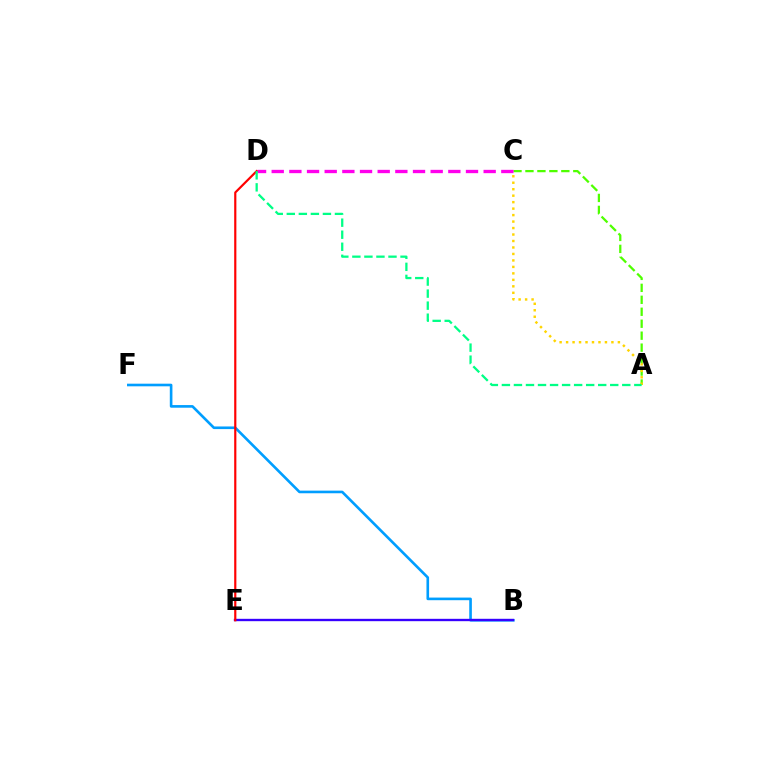{('A', 'C'): [{'color': '#4fff00', 'line_style': 'dashed', 'thickness': 1.62}, {'color': '#ffd500', 'line_style': 'dotted', 'thickness': 1.76}], ('C', 'D'): [{'color': '#ff00ed', 'line_style': 'dashed', 'thickness': 2.4}], ('B', 'F'): [{'color': '#009eff', 'line_style': 'solid', 'thickness': 1.89}], ('B', 'E'): [{'color': '#3700ff', 'line_style': 'solid', 'thickness': 1.7}], ('D', 'E'): [{'color': '#ff0000', 'line_style': 'solid', 'thickness': 1.57}], ('A', 'D'): [{'color': '#00ff86', 'line_style': 'dashed', 'thickness': 1.64}]}